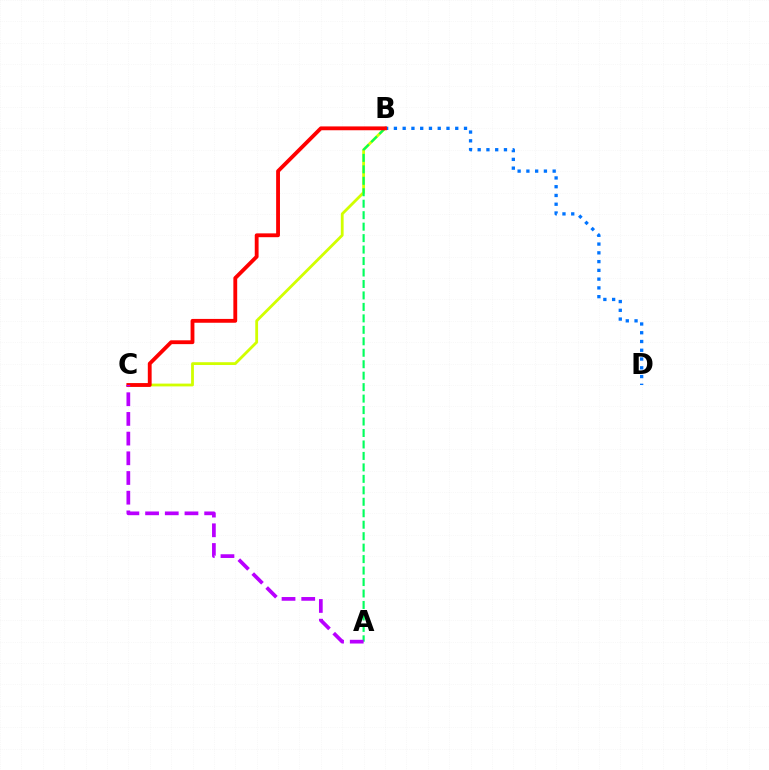{('B', 'C'): [{'color': '#d1ff00', 'line_style': 'solid', 'thickness': 2.02}, {'color': '#ff0000', 'line_style': 'solid', 'thickness': 2.76}], ('B', 'D'): [{'color': '#0074ff', 'line_style': 'dotted', 'thickness': 2.38}], ('A', 'B'): [{'color': '#00ff5c', 'line_style': 'dashed', 'thickness': 1.56}], ('A', 'C'): [{'color': '#b900ff', 'line_style': 'dashed', 'thickness': 2.68}]}